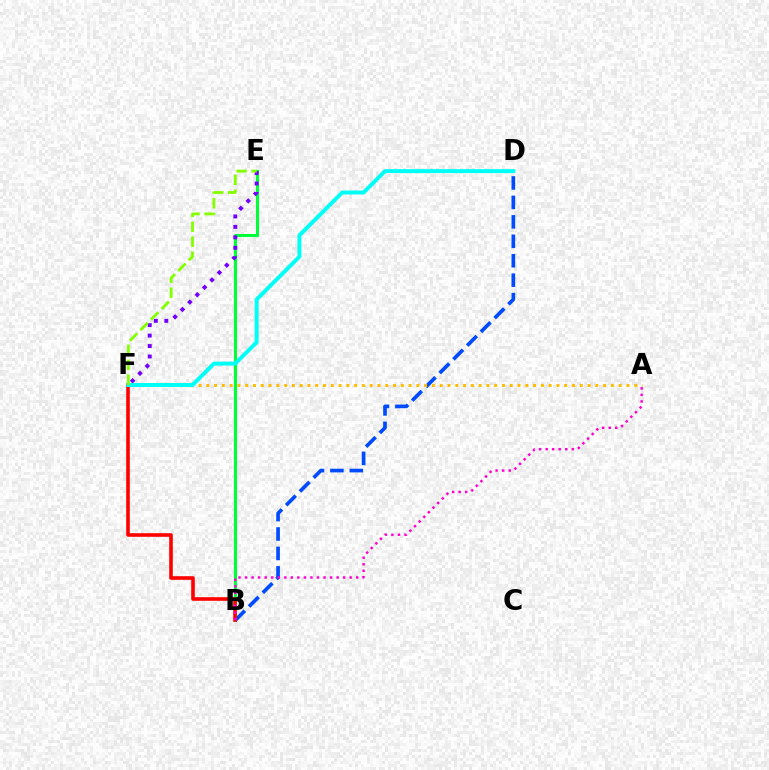{('B', 'E'): [{'color': '#00ff39', 'line_style': 'solid', 'thickness': 2.2}], ('B', 'D'): [{'color': '#004bff', 'line_style': 'dashed', 'thickness': 2.64}], ('B', 'F'): [{'color': '#ff0000', 'line_style': 'solid', 'thickness': 2.6}], ('A', 'F'): [{'color': '#ffbd00', 'line_style': 'dotted', 'thickness': 2.11}], ('E', 'F'): [{'color': '#7200ff', 'line_style': 'dotted', 'thickness': 2.84}, {'color': '#84ff00', 'line_style': 'dashed', 'thickness': 2.03}], ('A', 'B'): [{'color': '#ff00cf', 'line_style': 'dotted', 'thickness': 1.78}], ('D', 'F'): [{'color': '#00fff6', 'line_style': 'solid', 'thickness': 2.86}]}